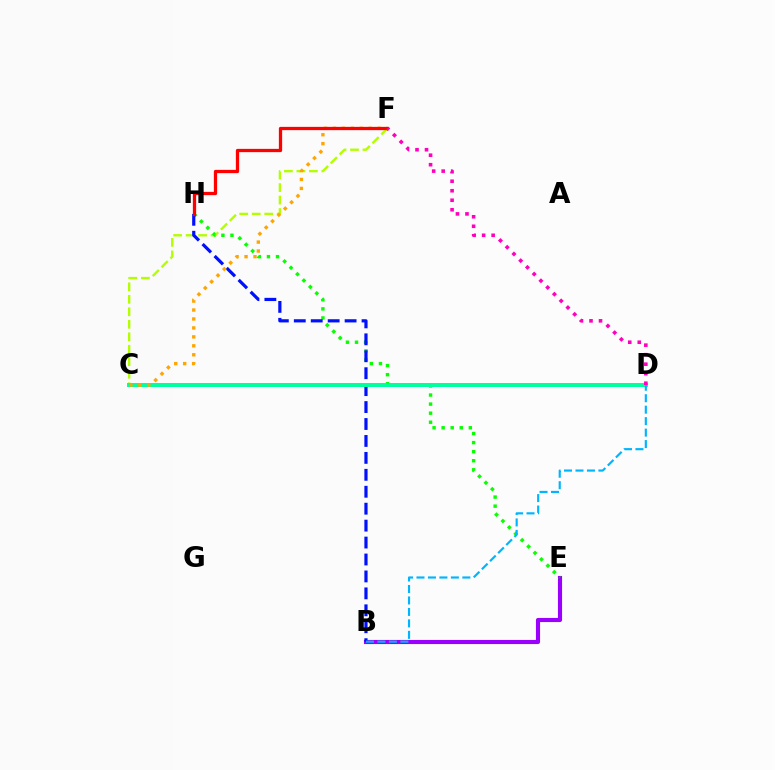{('C', 'F'): [{'color': '#b3ff00', 'line_style': 'dashed', 'thickness': 1.7}, {'color': '#ffa500', 'line_style': 'dotted', 'thickness': 2.43}], ('B', 'E'): [{'color': '#9b00ff', 'line_style': 'solid', 'thickness': 2.97}], ('E', 'H'): [{'color': '#08ff00', 'line_style': 'dotted', 'thickness': 2.46}], ('B', 'H'): [{'color': '#0010ff', 'line_style': 'dashed', 'thickness': 2.3}], ('C', 'D'): [{'color': '#00ff9d', 'line_style': 'solid', 'thickness': 2.86}], ('F', 'H'): [{'color': '#ff0000', 'line_style': 'solid', 'thickness': 2.35}], ('D', 'F'): [{'color': '#ff00bd', 'line_style': 'dotted', 'thickness': 2.58}], ('B', 'D'): [{'color': '#00b5ff', 'line_style': 'dashed', 'thickness': 1.56}]}